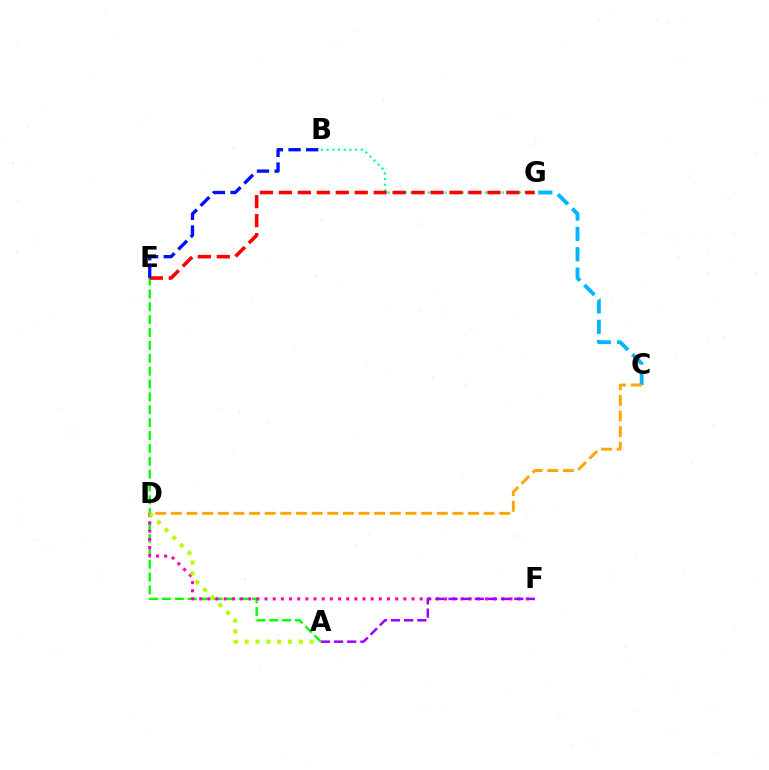{('B', 'G'): [{'color': '#00ff9d', 'line_style': 'dotted', 'thickness': 1.55}], ('A', 'E'): [{'color': '#08ff00', 'line_style': 'dashed', 'thickness': 1.75}], ('D', 'F'): [{'color': '#ff00bd', 'line_style': 'dotted', 'thickness': 2.22}], ('A', 'F'): [{'color': '#9b00ff', 'line_style': 'dashed', 'thickness': 1.79}], ('E', 'G'): [{'color': '#ff0000', 'line_style': 'dashed', 'thickness': 2.58}], ('C', 'G'): [{'color': '#00b5ff', 'line_style': 'dashed', 'thickness': 2.76}], ('B', 'E'): [{'color': '#0010ff', 'line_style': 'dashed', 'thickness': 2.4}], ('A', 'D'): [{'color': '#b3ff00', 'line_style': 'dotted', 'thickness': 2.94}], ('C', 'D'): [{'color': '#ffa500', 'line_style': 'dashed', 'thickness': 2.13}]}